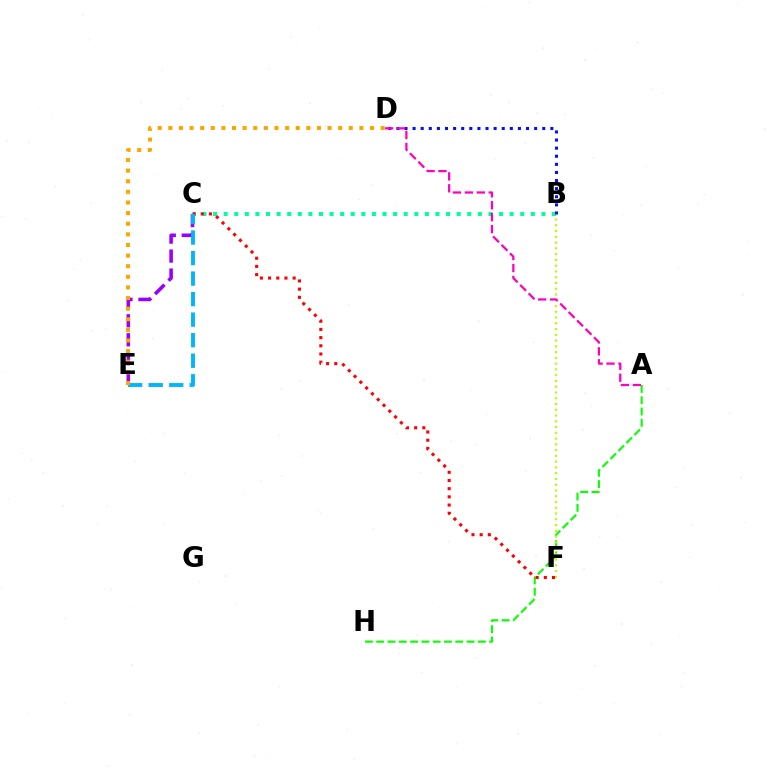{('B', 'C'): [{'color': '#00ff9d', 'line_style': 'dotted', 'thickness': 2.88}], ('A', 'H'): [{'color': '#08ff00', 'line_style': 'dashed', 'thickness': 1.53}], ('B', 'F'): [{'color': '#b3ff00', 'line_style': 'dotted', 'thickness': 1.57}], ('C', 'F'): [{'color': '#ff0000', 'line_style': 'dotted', 'thickness': 2.22}], ('B', 'D'): [{'color': '#0010ff', 'line_style': 'dotted', 'thickness': 2.2}], ('C', 'E'): [{'color': '#9b00ff', 'line_style': 'dashed', 'thickness': 2.58}, {'color': '#00b5ff', 'line_style': 'dashed', 'thickness': 2.79}], ('A', 'D'): [{'color': '#ff00bd', 'line_style': 'dashed', 'thickness': 1.62}], ('D', 'E'): [{'color': '#ffa500', 'line_style': 'dotted', 'thickness': 2.88}]}